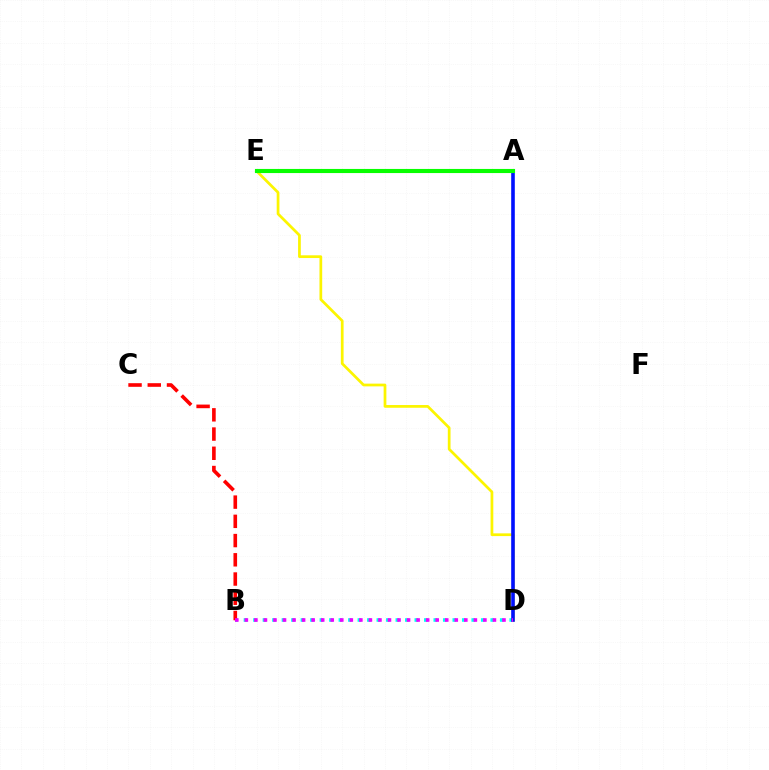{('B', 'D'): [{'color': '#00fff6', 'line_style': 'dotted', 'thickness': 2.58}, {'color': '#ee00ff', 'line_style': 'dotted', 'thickness': 2.59}], ('D', 'E'): [{'color': '#fcf500', 'line_style': 'solid', 'thickness': 1.97}], ('B', 'C'): [{'color': '#ff0000', 'line_style': 'dashed', 'thickness': 2.61}], ('A', 'D'): [{'color': '#0010ff', 'line_style': 'solid', 'thickness': 2.6}], ('A', 'E'): [{'color': '#08ff00', 'line_style': 'solid', 'thickness': 2.96}]}